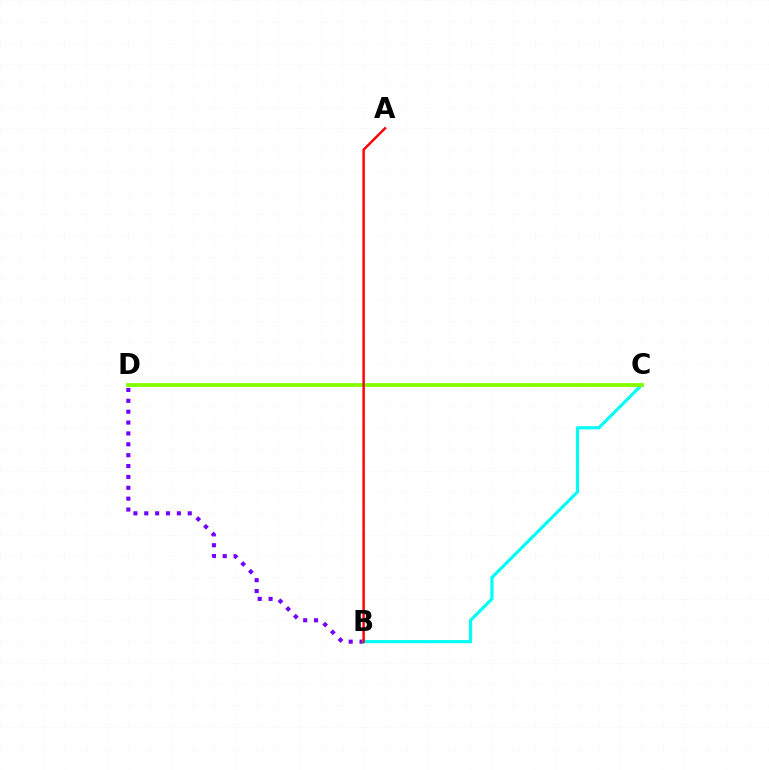{('B', 'D'): [{'color': '#7200ff', 'line_style': 'dotted', 'thickness': 2.95}], ('B', 'C'): [{'color': '#00fff6', 'line_style': 'solid', 'thickness': 2.28}], ('C', 'D'): [{'color': '#84ff00', 'line_style': 'solid', 'thickness': 2.73}], ('A', 'B'): [{'color': '#ff0000', 'line_style': 'solid', 'thickness': 1.75}]}